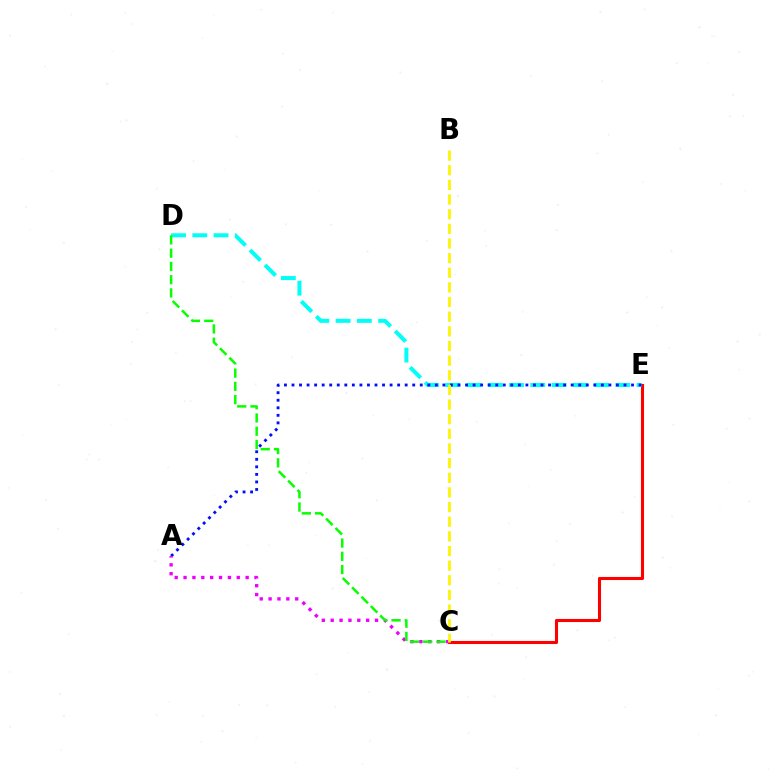{('C', 'E'): [{'color': '#ff0000', 'line_style': 'solid', 'thickness': 2.22}], ('D', 'E'): [{'color': '#00fff6', 'line_style': 'dashed', 'thickness': 2.89}], ('A', 'E'): [{'color': '#0010ff', 'line_style': 'dotted', 'thickness': 2.05}], ('A', 'C'): [{'color': '#ee00ff', 'line_style': 'dotted', 'thickness': 2.41}], ('C', 'D'): [{'color': '#08ff00', 'line_style': 'dashed', 'thickness': 1.8}], ('B', 'C'): [{'color': '#fcf500', 'line_style': 'dashed', 'thickness': 1.99}]}